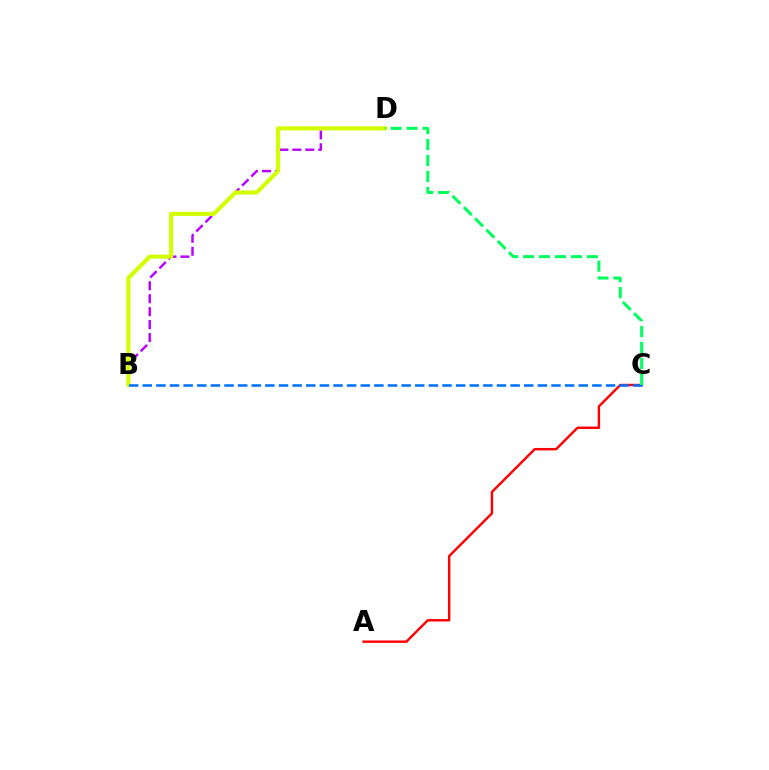{('B', 'D'): [{'color': '#b900ff', 'line_style': 'dashed', 'thickness': 1.76}, {'color': '#d1ff00', 'line_style': 'solid', 'thickness': 2.96}], ('A', 'C'): [{'color': '#ff0000', 'line_style': 'solid', 'thickness': 1.75}], ('B', 'C'): [{'color': '#0074ff', 'line_style': 'dashed', 'thickness': 1.85}], ('C', 'D'): [{'color': '#00ff5c', 'line_style': 'dashed', 'thickness': 2.17}]}